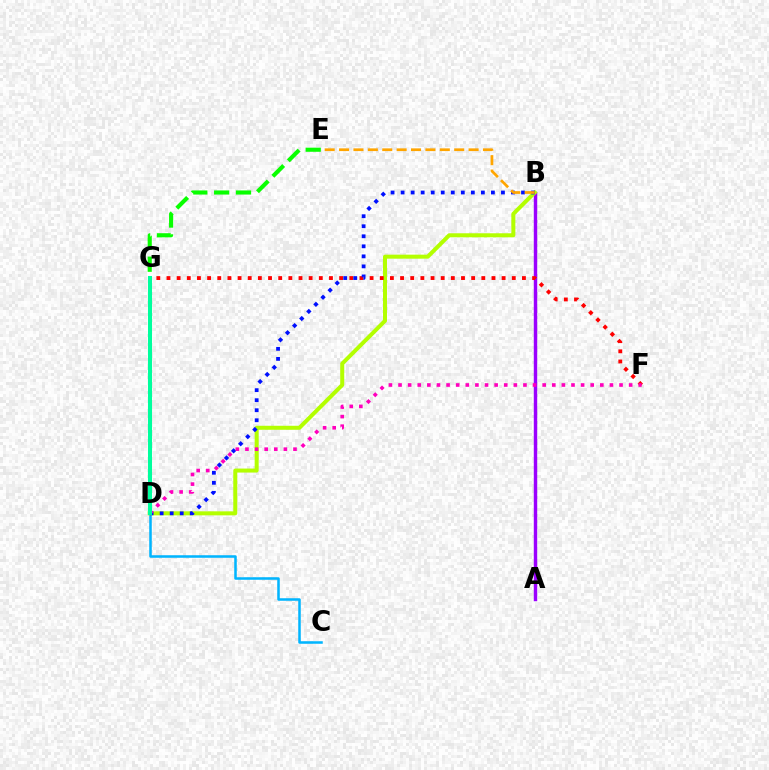{('A', 'B'): [{'color': '#9b00ff', 'line_style': 'solid', 'thickness': 2.47}], ('C', 'D'): [{'color': '#00b5ff', 'line_style': 'solid', 'thickness': 1.82}], ('E', 'G'): [{'color': '#08ff00', 'line_style': 'dashed', 'thickness': 2.97}], ('B', 'D'): [{'color': '#b3ff00', 'line_style': 'solid', 'thickness': 2.89}, {'color': '#0010ff', 'line_style': 'dotted', 'thickness': 2.73}], ('F', 'G'): [{'color': '#ff0000', 'line_style': 'dotted', 'thickness': 2.76}], ('D', 'F'): [{'color': '#ff00bd', 'line_style': 'dotted', 'thickness': 2.61}], ('B', 'E'): [{'color': '#ffa500', 'line_style': 'dashed', 'thickness': 1.96}], ('D', 'G'): [{'color': '#00ff9d', 'line_style': 'solid', 'thickness': 2.9}]}